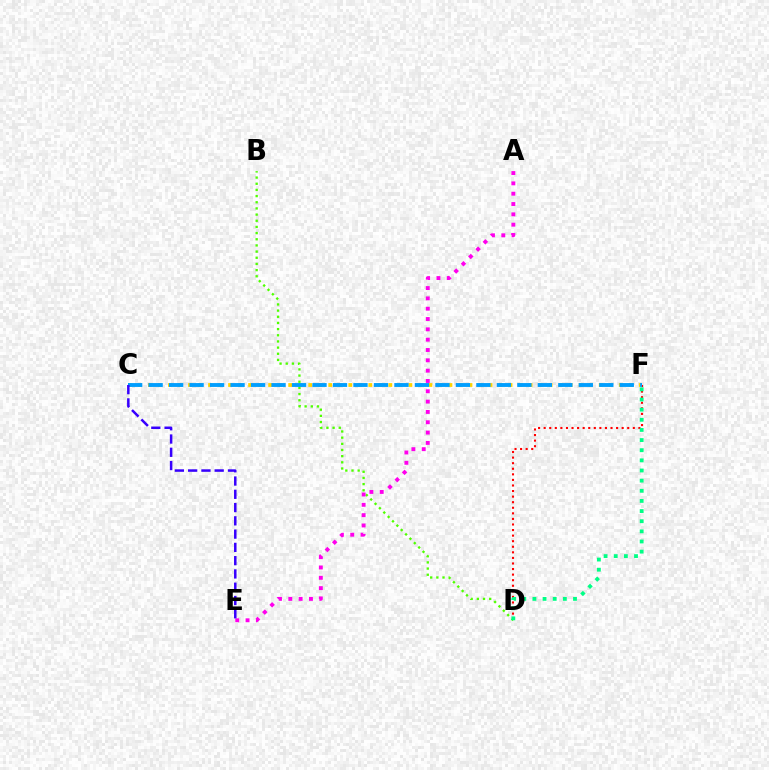{('D', 'F'): [{'color': '#ff0000', 'line_style': 'dotted', 'thickness': 1.51}, {'color': '#00ff86', 'line_style': 'dotted', 'thickness': 2.76}], ('C', 'F'): [{'color': '#ffd500', 'line_style': 'dotted', 'thickness': 2.72}, {'color': '#009eff', 'line_style': 'dashed', 'thickness': 2.78}], ('B', 'D'): [{'color': '#4fff00', 'line_style': 'dotted', 'thickness': 1.68}], ('A', 'E'): [{'color': '#ff00ed', 'line_style': 'dotted', 'thickness': 2.8}], ('C', 'E'): [{'color': '#3700ff', 'line_style': 'dashed', 'thickness': 1.8}]}